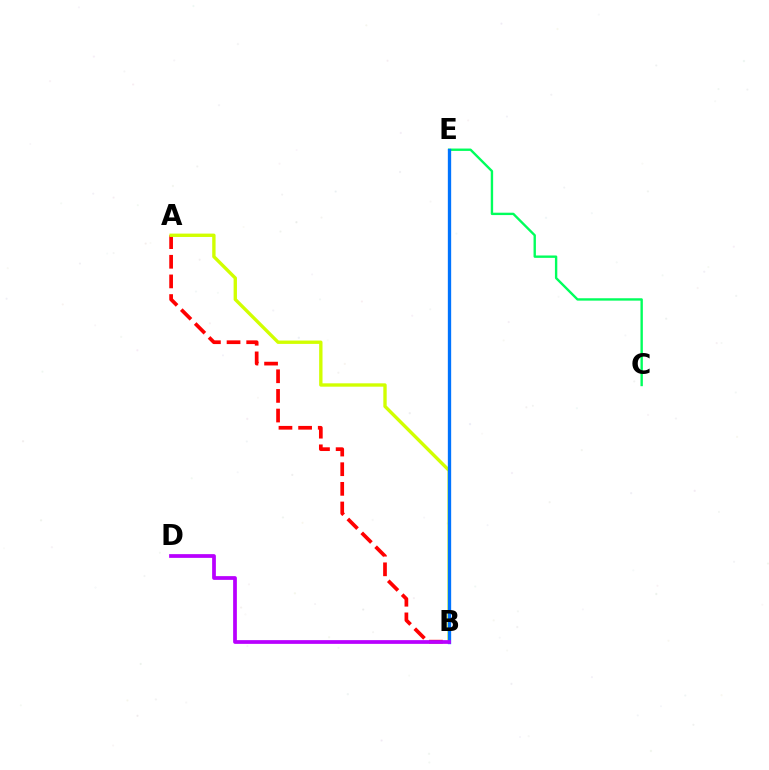{('A', 'B'): [{'color': '#ff0000', 'line_style': 'dashed', 'thickness': 2.67}, {'color': '#d1ff00', 'line_style': 'solid', 'thickness': 2.42}], ('C', 'E'): [{'color': '#00ff5c', 'line_style': 'solid', 'thickness': 1.71}], ('B', 'E'): [{'color': '#0074ff', 'line_style': 'solid', 'thickness': 2.39}], ('B', 'D'): [{'color': '#b900ff', 'line_style': 'solid', 'thickness': 2.69}]}